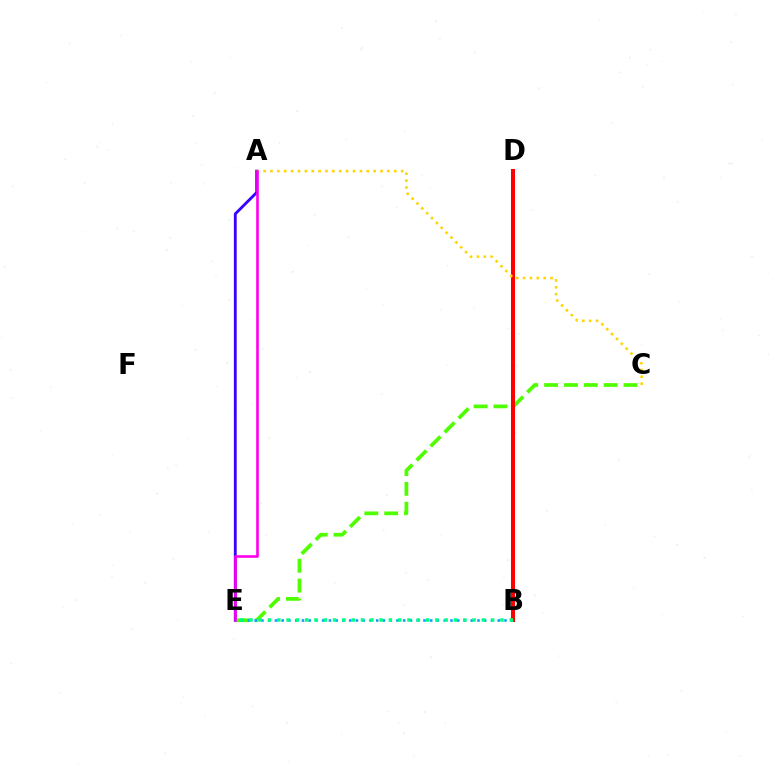{('A', 'E'): [{'color': '#3700ff', 'line_style': 'solid', 'thickness': 2.04}, {'color': '#ff00ed', 'line_style': 'solid', 'thickness': 1.89}], ('C', 'E'): [{'color': '#4fff00', 'line_style': 'dashed', 'thickness': 2.7}], ('B', 'D'): [{'color': '#ff0000', 'line_style': 'solid', 'thickness': 2.91}], ('B', 'E'): [{'color': '#009eff', 'line_style': 'dotted', 'thickness': 1.83}, {'color': '#00ff86', 'line_style': 'dotted', 'thickness': 2.53}], ('A', 'C'): [{'color': '#ffd500', 'line_style': 'dotted', 'thickness': 1.87}]}